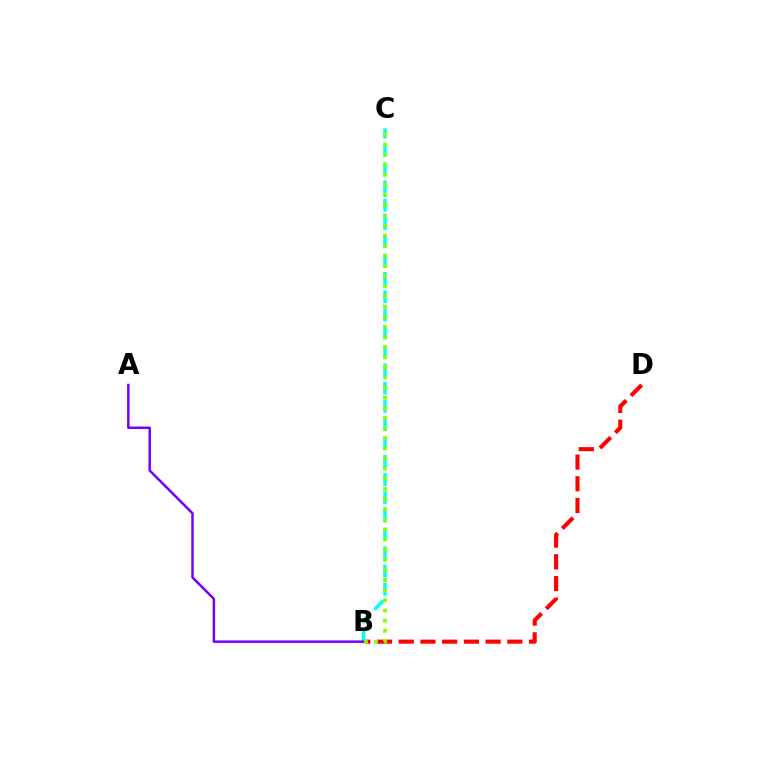{('B', 'D'): [{'color': '#ff0000', 'line_style': 'dashed', 'thickness': 2.95}], ('B', 'C'): [{'color': '#00fff6', 'line_style': 'dashed', 'thickness': 2.48}, {'color': '#84ff00', 'line_style': 'dotted', 'thickness': 2.75}], ('A', 'B'): [{'color': '#7200ff', 'line_style': 'solid', 'thickness': 1.79}]}